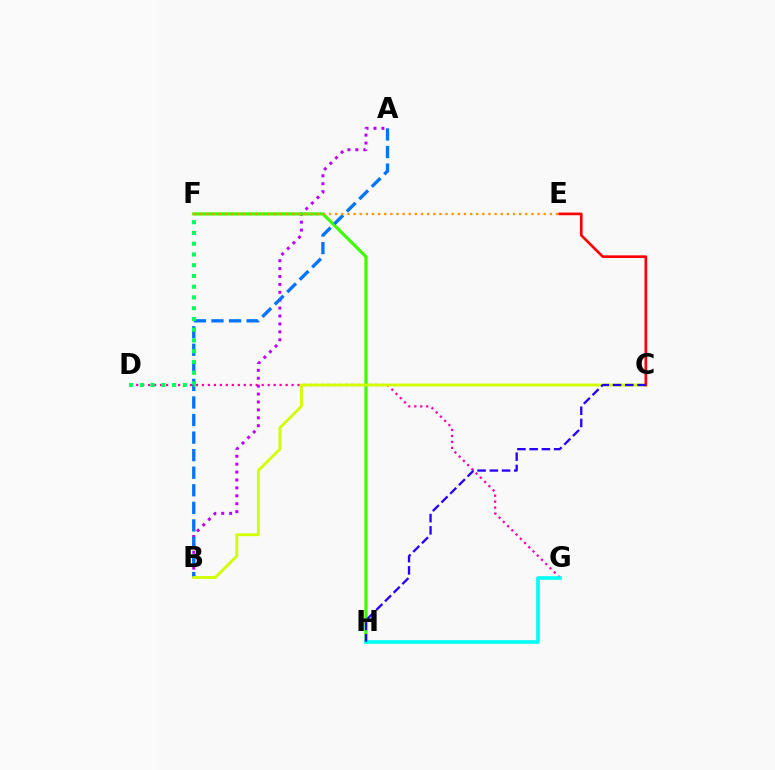{('D', 'G'): [{'color': '#ff00ac', 'line_style': 'dotted', 'thickness': 1.62}], ('A', 'B'): [{'color': '#b900ff', 'line_style': 'dotted', 'thickness': 2.15}, {'color': '#0074ff', 'line_style': 'dashed', 'thickness': 2.39}], ('F', 'H'): [{'color': '#3dff00', 'line_style': 'solid', 'thickness': 2.32}], ('B', 'C'): [{'color': '#d1ff00', 'line_style': 'solid', 'thickness': 2.05}], ('C', 'E'): [{'color': '#ff0000', 'line_style': 'solid', 'thickness': 1.91}], ('G', 'H'): [{'color': '#00fff6', 'line_style': 'solid', 'thickness': 2.65}], ('C', 'H'): [{'color': '#2500ff', 'line_style': 'dashed', 'thickness': 1.66}], ('E', 'F'): [{'color': '#ff9400', 'line_style': 'dotted', 'thickness': 1.67}], ('D', 'F'): [{'color': '#00ff5c', 'line_style': 'dotted', 'thickness': 2.92}]}